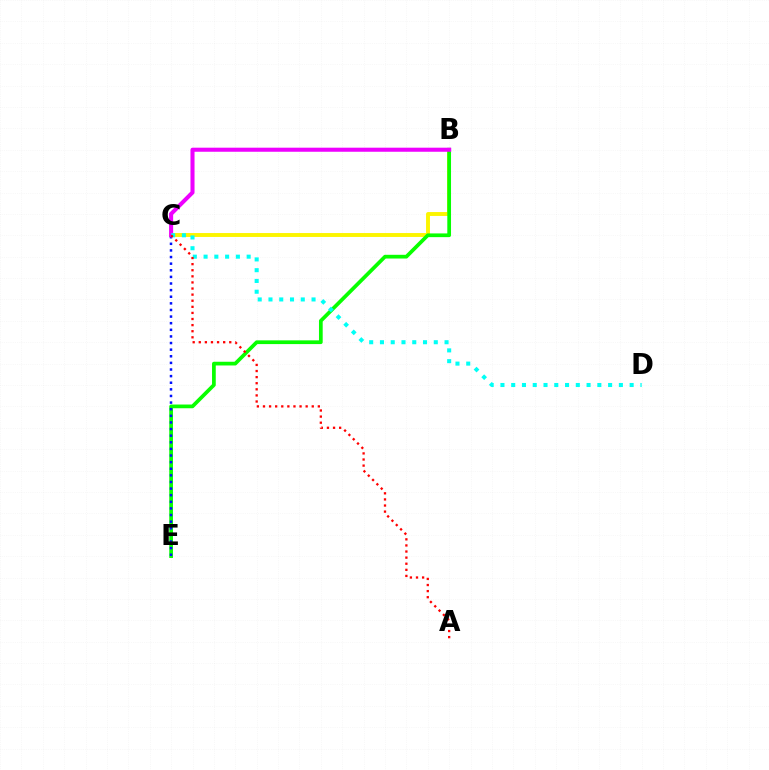{('B', 'C'): [{'color': '#fcf500', 'line_style': 'solid', 'thickness': 2.81}, {'color': '#ee00ff', 'line_style': 'solid', 'thickness': 2.92}], ('B', 'E'): [{'color': '#08ff00', 'line_style': 'solid', 'thickness': 2.68}], ('C', 'E'): [{'color': '#0010ff', 'line_style': 'dotted', 'thickness': 1.8}], ('C', 'D'): [{'color': '#00fff6', 'line_style': 'dotted', 'thickness': 2.93}], ('A', 'C'): [{'color': '#ff0000', 'line_style': 'dotted', 'thickness': 1.66}]}